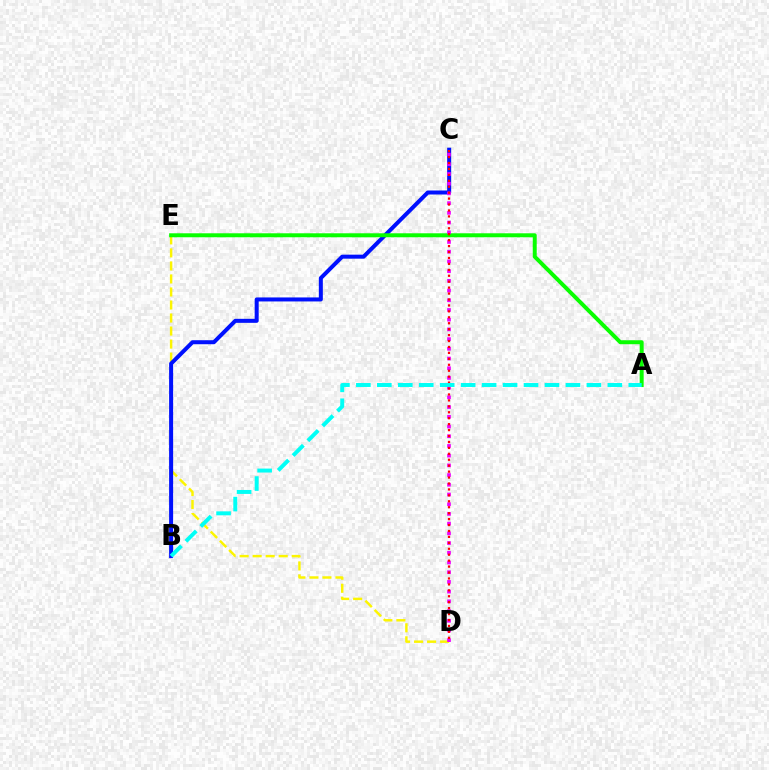{('D', 'E'): [{'color': '#fcf500', 'line_style': 'dashed', 'thickness': 1.77}], ('B', 'C'): [{'color': '#0010ff', 'line_style': 'solid', 'thickness': 2.89}], ('A', 'E'): [{'color': '#08ff00', 'line_style': 'solid', 'thickness': 2.86}], ('C', 'D'): [{'color': '#ee00ff', 'line_style': 'dotted', 'thickness': 2.64}, {'color': '#ff0000', 'line_style': 'dotted', 'thickness': 1.61}], ('A', 'B'): [{'color': '#00fff6', 'line_style': 'dashed', 'thickness': 2.85}]}